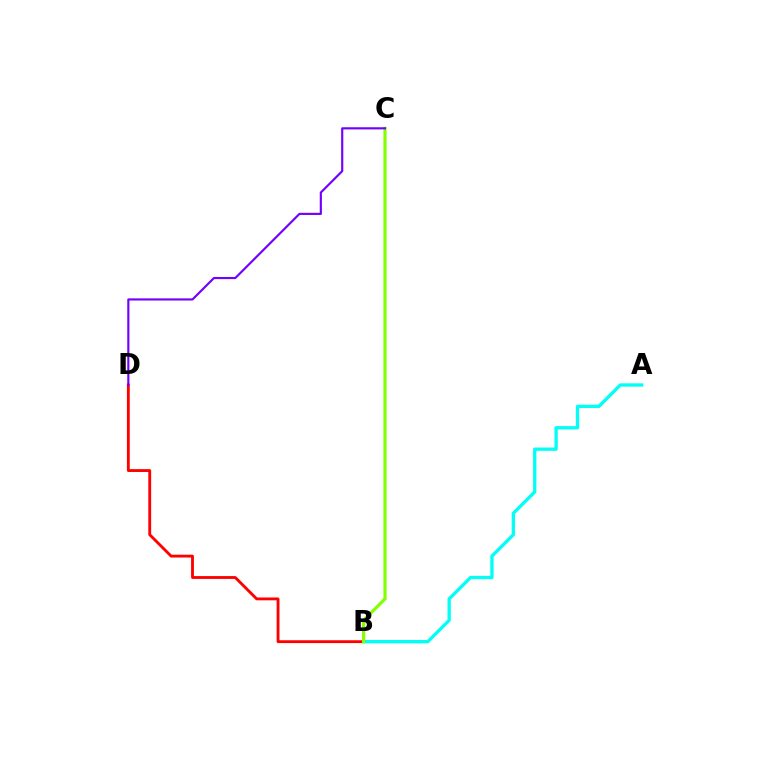{('A', 'B'): [{'color': '#00fff6', 'line_style': 'solid', 'thickness': 2.38}], ('B', 'D'): [{'color': '#ff0000', 'line_style': 'solid', 'thickness': 2.05}], ('B', 'C'): [{'color': '#84ff00', 'line_style': 'solid', 'thickness': 2.28}], ('C', 'D'): [{'color': '#7200ff', 'line_style': 'solid', 'thickness': 1.55}]}